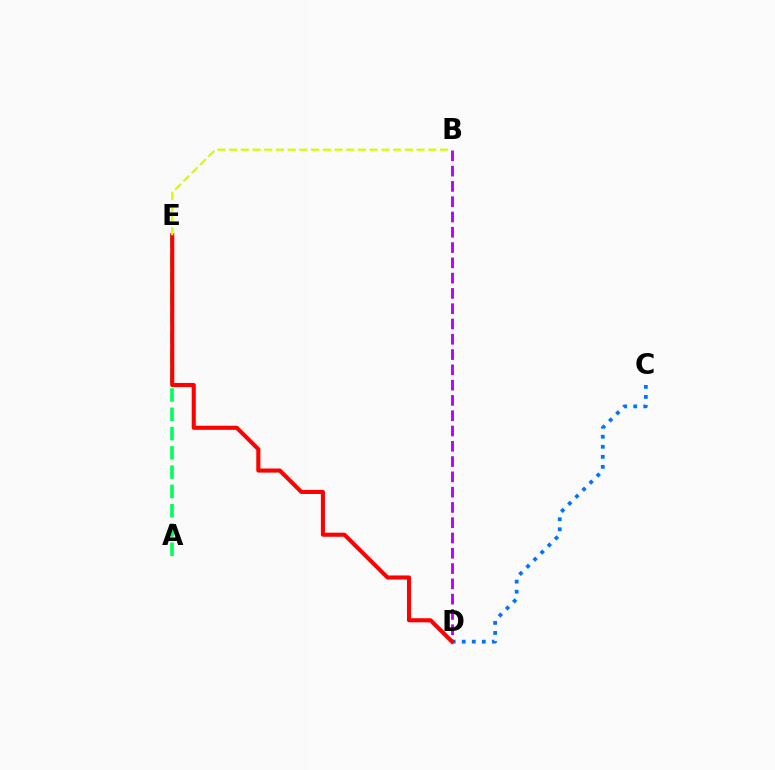{('C', 'D'): [{'color': '#0074ff', 'line_style': 'dotted', 'thickness': 2.73}], ('B', 'D'): [{'color': '#b900ff', 'line_style': 'dashed', 'thickness': 2.08}], ('A', 'E'): [{'color': '#00ff5c', 'line_style': 'dashed', 'thickness': 2.62}], ('D', 'E'): [{'color': '#ff0000', 'line_style': 'solid', 'thickness': 2.95}], ('B', 'E'): [{'color': '#d1ff00', 'line_style': 'dashed', 'thickness': 1.59}]}